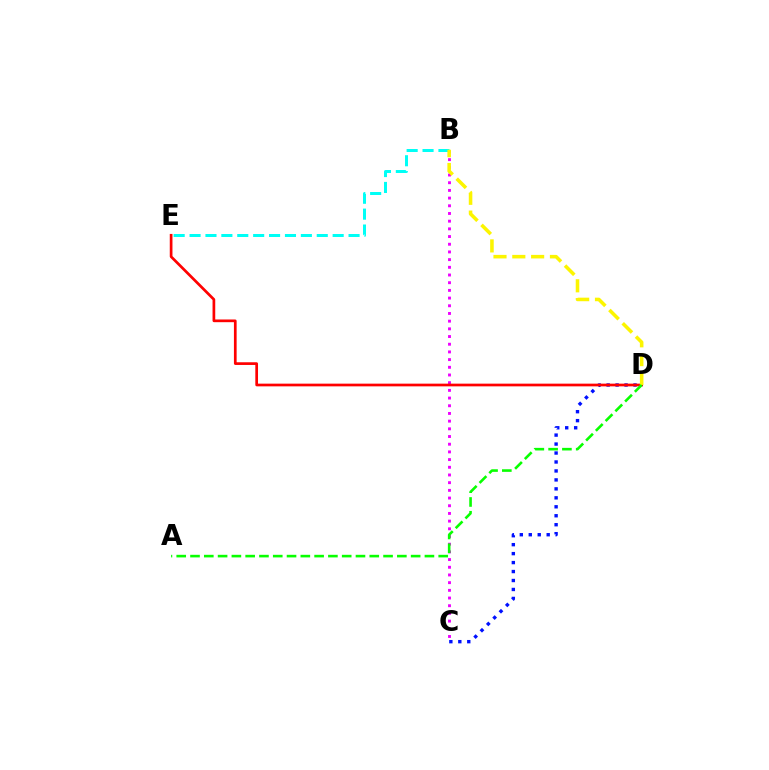{('B', 'C'): [{'color': '#ee00ff', 'line_style': 'dotted', 'thickness': 2.09}], ('B', 'E'): [{'color': '#00fff6', 'line_style': 'dashed', 'thickness': 2.16}], ('C', 'D'): [{'color': '#0010ff', 'line_style': 'dotted', 'thickness': 2.43}], ('D', 'E'): [{'color': '#ff0000', 'line_style': 'solid', 'thickness': 1.94}], ('B', 'D'): [{'color': '#fcf500', 'line_style': 'dashed', 'thickness': 2.56}], ('A', 'D'): [{'color': '#08ff00', 'line_style': 'dashed', 'thickness': 1.87}]}